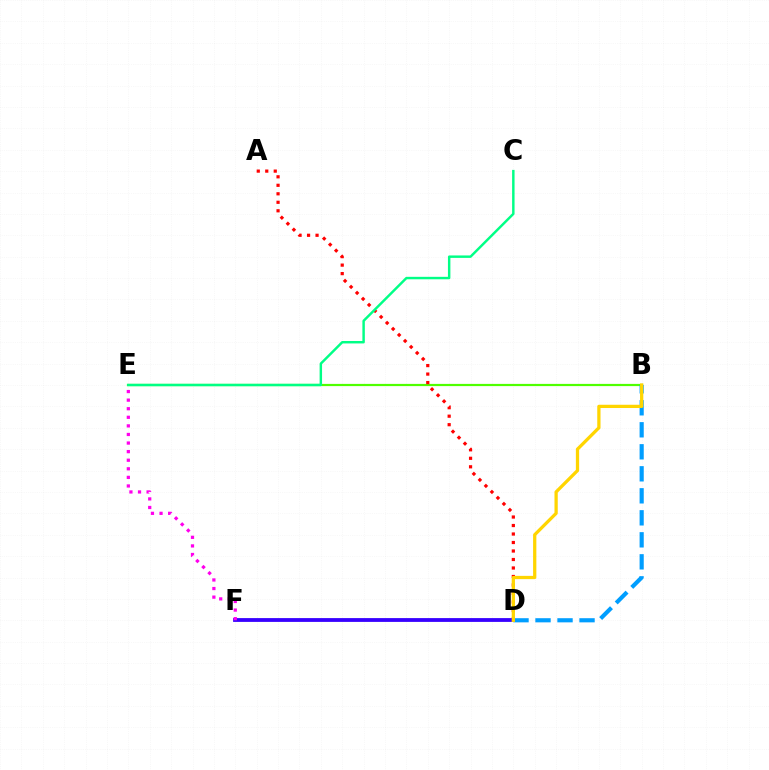{('B', 'E'): [{'color': '#4fff00', 'line_style': 'solid', 'thickness': 1.59}], ('A', 'D'): [{'color': '#ff0000', 'line_style': 'dotted', 'thickness': 2.31}], ('D', 'F'): [{'color': '#3700ff', 'line_style': 'solid', 'thickness': 2.74}], ('C', 'E'): [{'color': '#00ff86', 'line_style': 'solid', 'thickness': 1.76}], ('B', 'D'): [{'color': '#009eff', 'line_style': 'dashed', 'thickness': 2.99}, {'color': '#ffd500', 'line_style': 'solid', 'thickness': 2.35}], ('E', 'F'): [{'color': '#ff00ed', 'line_style': 'dotted', 'thickness': 2.33}]}